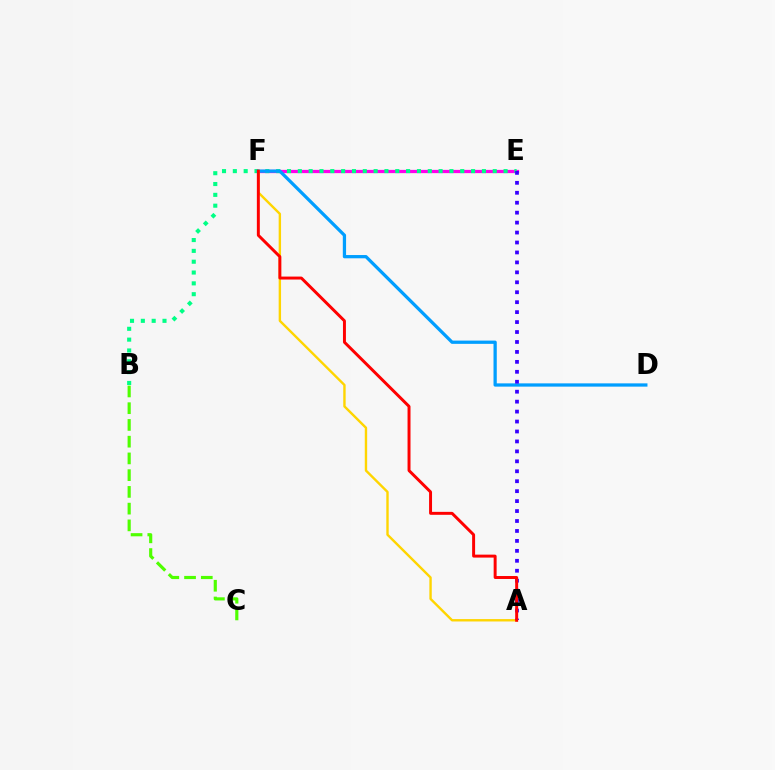{('E', 'F'): [{'color': '#ff00ed', 'line_style': 'solid', 'thickness': 2.34}], ('B', 'C'): [{'color': '#4fff00', 'line_style': 'dashed', 'thickness': 2.27}], ('B', 'E'): [{'color': '#00ff86', 'line_style': 'dotted', 'thickness': 2.94}], ('D', 'F'): [{'color': '#009eff', 'line_style': 'solid', 'thickness': 2.35}], ('A', 'F'): [{'color': '#ffd500', 'line_style': 'solid', 'thickness': 1.72}, {'color': '#ff0000', 'line_style': 'solid', 'thickness': 2.13}], ('A', 'E'): [{'color': '#3700ff', 'line_style': 'dotted', 'thickness': 2.7}]}